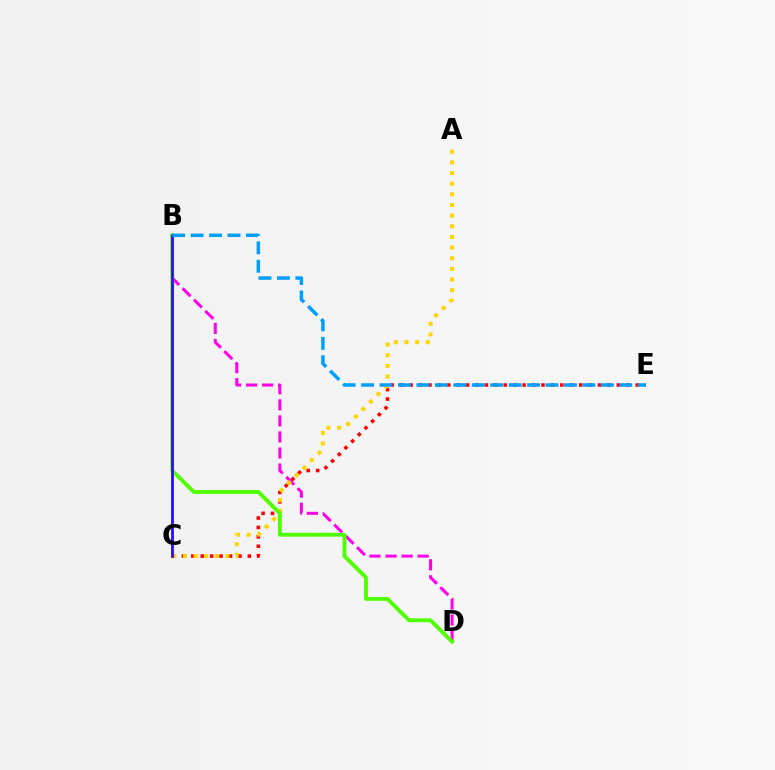{('B', 'C'): [{'color': '#00ff86', 'line_style': 'solid', 'thickness': 2.01}, {'color': '#3700ff', 'line_style': 'solid', 'thickness': 1.91}], ('C', 'E'): [{'color': '#ff0000', 'line_style': 'dotted', 'thickness': 2.56}], ('B', 'D'): [{'color': '#ff00ed', 'line_style': 'dashed', 'thickness': 2.18}, {'color': '#4fff00', 'line_style': 'solid', 'thickness': 2.78}], ('A', 'C'): [{'color': '#ffd500', 'line_style': 'dotted', 'thickness': 2.89}], ('B', 'E'): [{'color': '#009eff', 'line_style': 'dashed', 'thickness': 2.51}]}